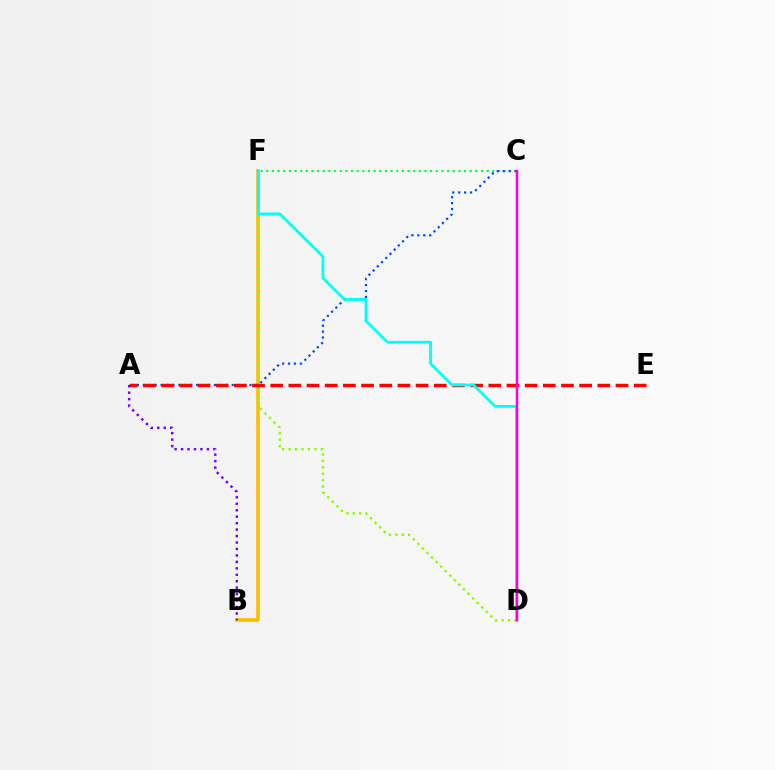{('C', 'F'): [{'color': '#00ff39', 'line_style': 'dotted', 'thickness': 1.54}], ('B', 'F'): [{'color': '#ffbd00', 'line_style': 'solid', 'thickness': 2.6}], ('D', 'F'): [{'color': '#84ff00', 'line_style': 'dotted', 'thickness': 1.75}, {'color': '#00fff6', 'line_style': 'solid', 'thickness': 2.01}], ('A', 'C'): [{'color': '#004bff', 'line_style': 'dotted', 'thickness': 1.61}], ('A', 'E'): [{'color': '#ff0000', 'line_style': 'dashed', 'thickness': 2.47}], ('A', 'B'): [{'color': '#7200ff', 'line_style': 'dotted', 'thickness': 1.75}], ('C', 'D'): [{'color': '#ff00cf', 'line_style': 'solid', 'thickness': 1.77}]}